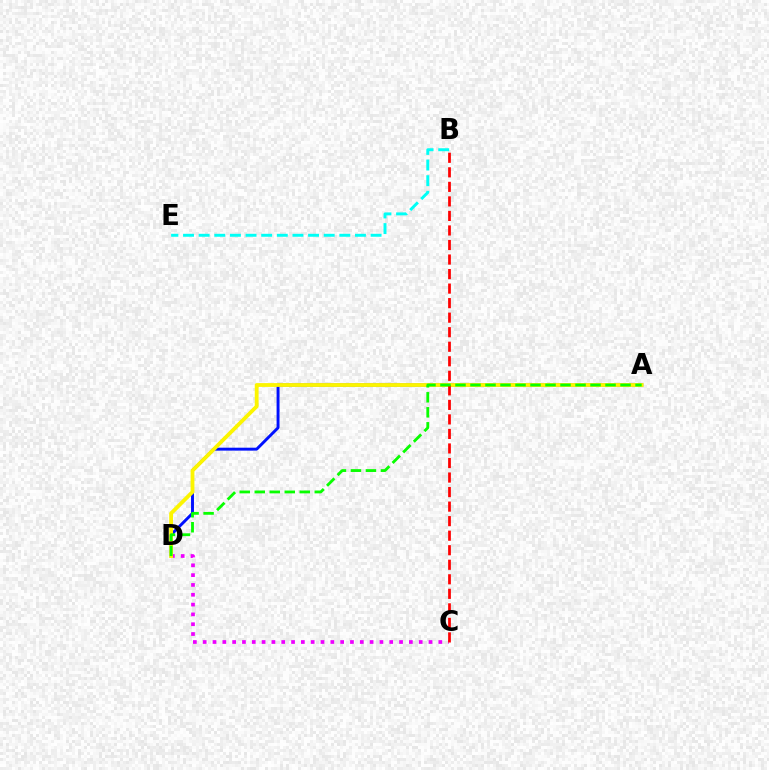{('C', 'D'): [{'color': '#ee00ff', 'line_style': 'dotted', 'thickness': 2.67}], ('A', 'D'): [{'color': '#0010ff', 'line_style': 'solid', 'thickness': 2.11}, {'color': '#fcf500', 'line_style': 'solid', 'thickness': 2.74}, {'color': '#08ff00', 'line_style': 'dashed', 'thickness': 2.04}], ('B', 'E'): [{'color': '#00fff6', 'line_style': 'dashed', 'thickness': 2.12}], ('B', 'C'): [{'color': '#ff0000', 'line_style': 'dashed', 'thickness': 1.97}]}